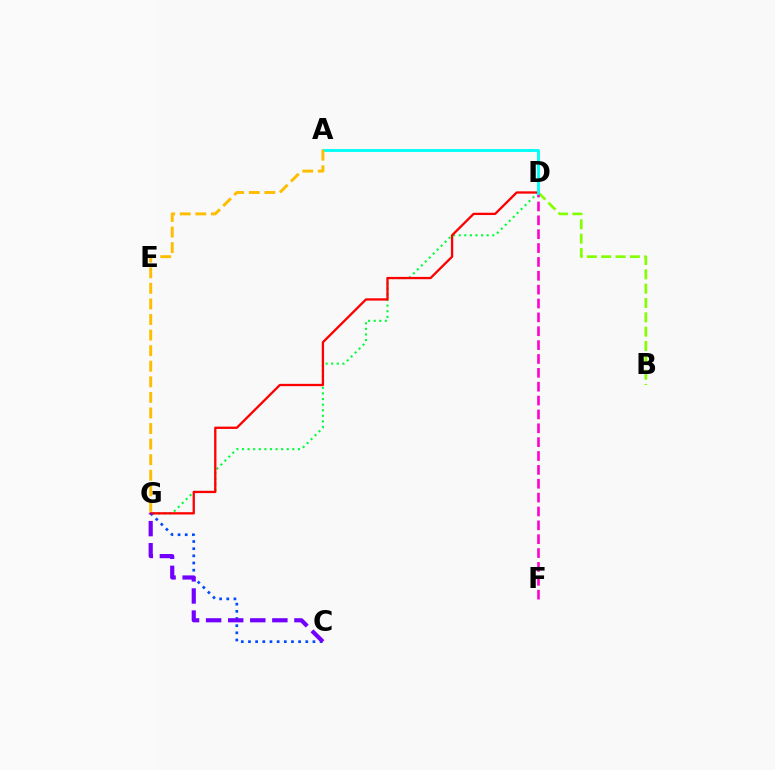{('C', 'G'): [{'color': '#004bff', 'line_style': 'dotted', 'thickness': 1.95}, {'color': '#7200ff', 'line_style': 'dashed', 'thickness': 3.0}], ('D', 'G'): [{'color': '#00ff39', 'line_style': 'dotted', 'thickness': 1.52}, {'color': '#ff0000', 'line_style': 'solid', 'thickness': 1.66}], ('B', 'D'): [{'color': '#84ff00', 'line_style': 'dashed', 'thickness': 1.95}], ('D', 'F'): [{'color': '#ff00cf', 'line_style': 'dashed', 'thickness': 1.88}], ('A', 'D'): [{'color': '#00fff6', 'line_style': 'solid', 'thickness': 2.07}], ('A', 'G'): [{'color': '#ffbd00', 'line_style': 'dashed', 'thickness': 2.12}]}